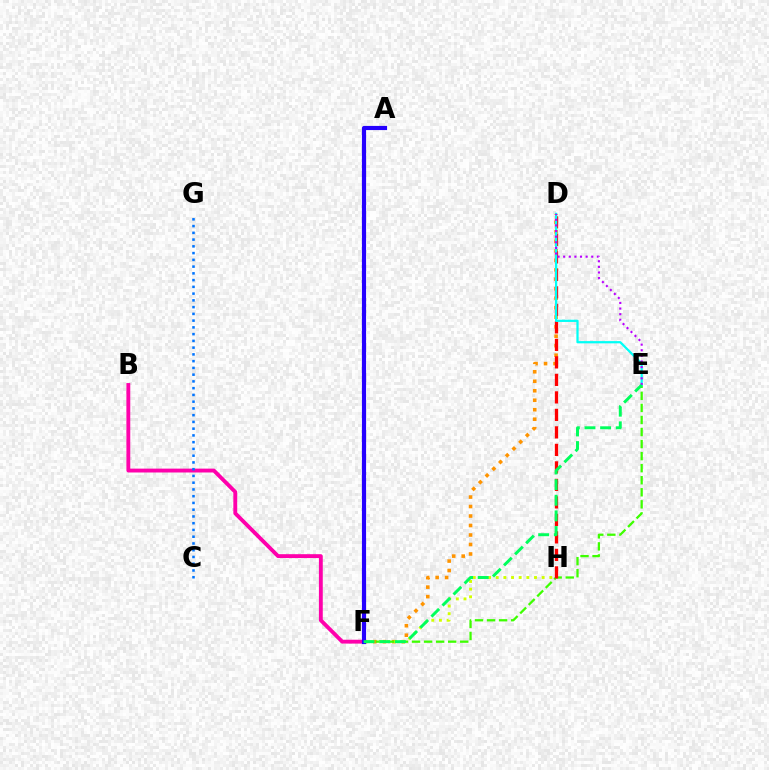{('D', 'F'): [{'color': '#ff9400', 'line_style': 'dotted', 'thickness': 2.58}], ('E', 'F'): [{'color': '#3dff00', 'line_style': 'dashed', 'thickness': 1.64}, {'color': '#00ff5c', 'line_style': 'dashed', 'thickness': 2.12}], ('D', 'H'): [{'color': '#ff0000', 'line_style': 'dashed', 'thickness': 2.38}], ('D', 'E'): [{'color': '#00fff6', 'line_style': 'solid', 'thickness': 1.61}, {'color': '#b900ff', 'line_style': 'dotted', 'thickness': 1.53}], ('B', 'F'): [{'color': '#ff00ac', 'line_style': 'solid', 'thickness': 2.78}], ('F', 'H'): [{'color': '#d1ff00', 'line_style': 'dotted', 'thickness': 2.08}], ('A', 'F'): [{'color': '#2500ff', 'line_style': 'solid', 'thickness': 2.99}], ('C', 'G'): [{'color': '#0074ff', 'line_style': 'dotted', 'thickness': 1.83}]}